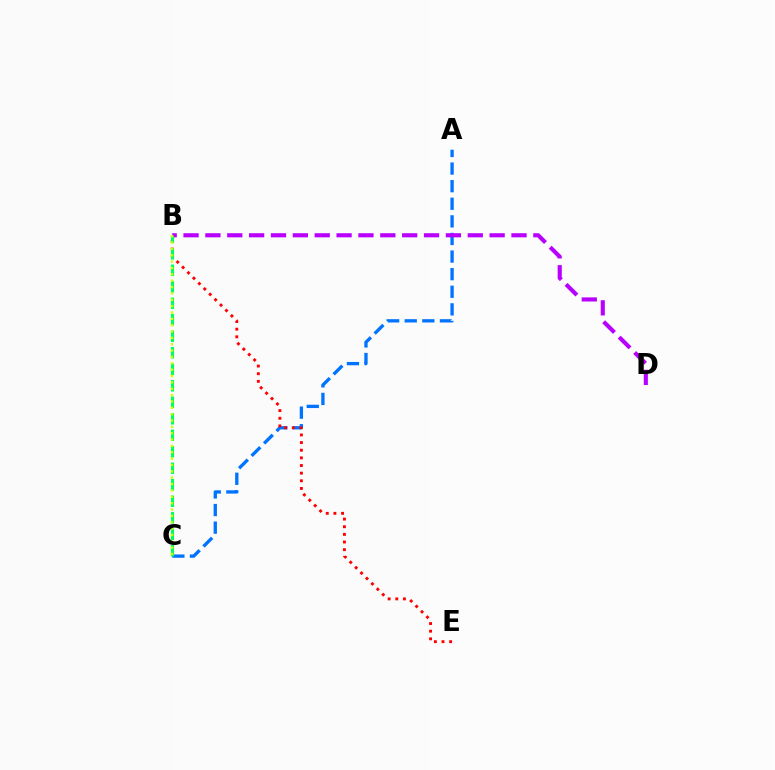{('A', 'C'): [{'color': '#0074ff', 'line_style': 'dashed', 'thickness': 2.39}], ('B', 'D'): [{'color': '#b900ff', 'line_style': 'dashed', 'thickness': 2.97}], ('B', 'E'): [{'color': '#ff0000', 'line_style': 'dotted', 'thickness': 2.08}], ('B', 'C'): [{'color': '#00ff5c', 'line_style': 'dashed', 'thickness': 2.24}, {'color': '#d1ff00', 'line_style': 'dotted', 'thickness': 1.73}]}